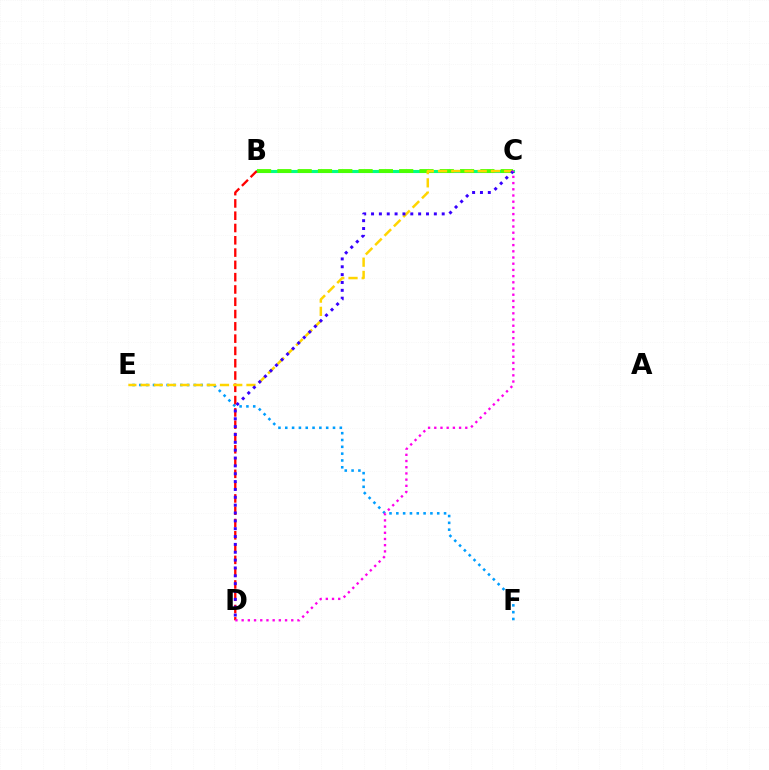{('B', 'C'): [{'color': '#00ff86', 'line_style': 'solid', 'thickness': 2.23}, {'color': '#4fff00', 'line_style': 'dashed', 'thickness': 2.76}], ('E', 'F'): [{'color': '#009eff', 'line_style': 'dotted', 'thickness': 1.85}], ('B', 'D'): [{'color': '#ff0000', 'line_style': 'dashed', 'thickness': 1.67}], ('C', 'E'): [{'color': '#ffd500', 'line_style': 'dashed', 'thickness': 1.8}], ('C', 'D'): [{'color': '#3700ff', 'line_style': 'dotted', 'thickness': 2.13}, {'color': '#ff00ed', 'line_style': 'dotted', 'thickness': 1.68}]}